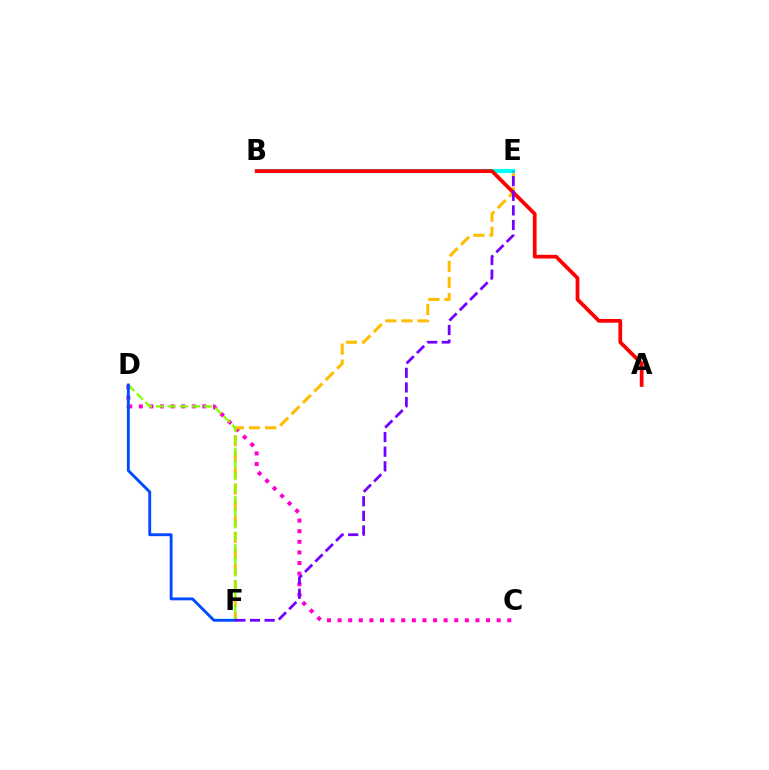{('C', 'D'): [{'color': '#ff00cf', 'line_style': 'dotted', 'thickness': 2.88}], ('E', 'F'): [{'color': '#ffbd00', 'line_style': 'dashed', 'thickness': 2.19}, {'color': '#7200ff', 'line_style': 'dashed', 'thickness': 1.99}], ('B', 'E'): [{'color': '#00ff39', 'line_style': 'solid', 'thickness': 2.04}, {'color': '#00fff6', 'line_style': 'solid', 'thickness': 2.96}], ('D', 'F'): [{'color': '#84ff00', 'line_style': 'dashed', 'thickness': 1.64}, {'color': '#004bff', 'line_style': 'solid', 'thickness': 2.07}], ('A', 'B'): [{'color': '#ff0000', 'line_style': 'solid', 'thickness': 2.69}]}